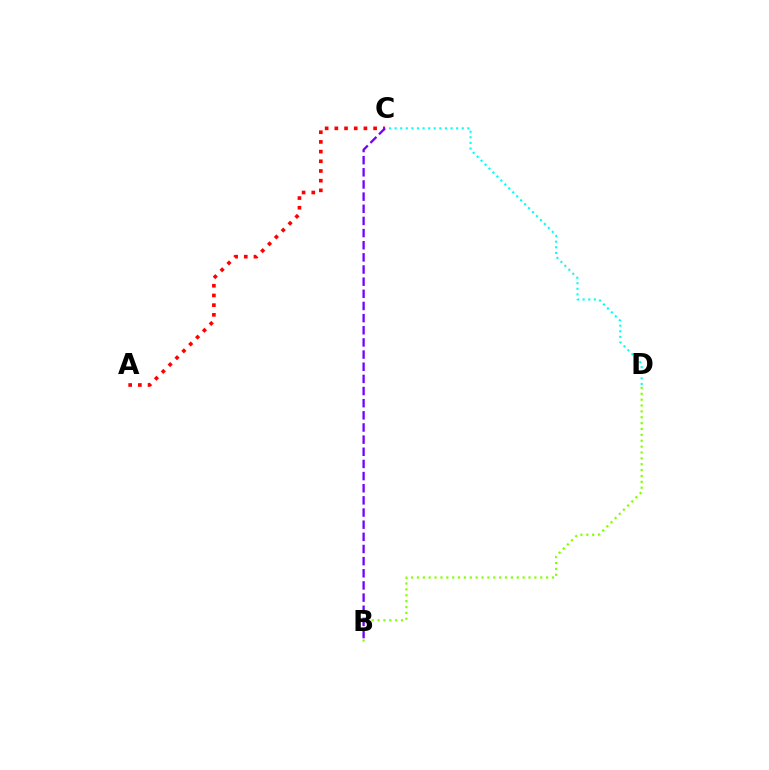{('B', 'D'): [{'color': '#84ff00', 'line_style': 'dotted', 'thickness': 1.6}], ('A', 'C'): [{'color': '#ff0000', 'line_style': 'dotted', 'thickness': 2.63}], ('B', 'C'): [{'color': '#7200ff', 'line_style': 'dashed', 'thickness': 1.65}], ('C', 'D'): [{'color': '#00fff6', 'line_style': 'dotted', 'thickness': 1.52}]}